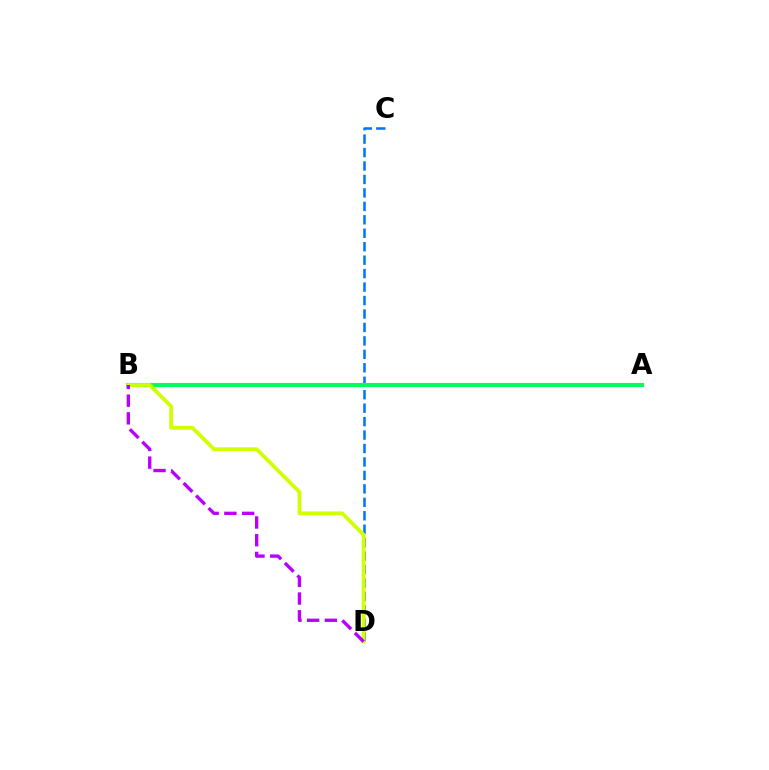{('A', 'B'): [{'color': '#ff0000', 'line_style': 'dashed', 'thickness': 2.63}, {'color': '#00ff5c', 'line_style': 'solid', 'thickness': 2.97}], ('C', 'D'): [{'color': '#0074ff', 'line_style': 'dashed', 'thickness': 1.83}], ('B', 'D'): [{'color': '#d1ff00', 'line_style': 'solid', 'thickness': 2.7}, {'color': '#b900ff', 'line_style': 'dashed', 'thickness': 2.41}]}